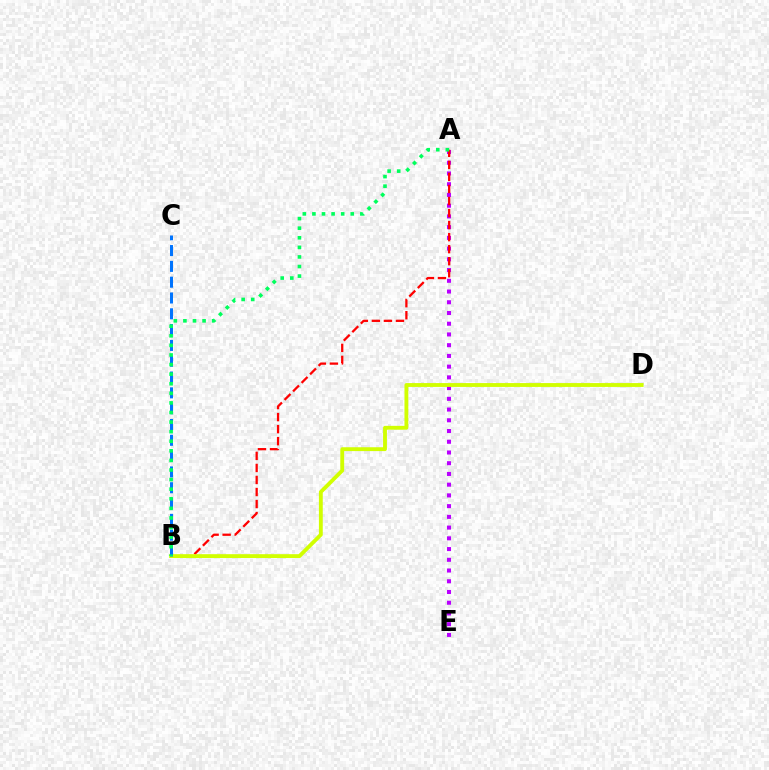{('A', 'E'): [{'color': '#b900ff', 'line_style': 'dotted', 'thickness': 2.92}], ('A', 'B'): [{'color': '#ff0000', 'line_style': 'dashed', 'thickness': 1.64}, {'color': '#00ff5c', 'line_style': 'dotted', 'thickness': 2.6}], ('B', 'D'): [{'color': '#d1ff00', 'line_style': 'solid', 'thickness': 2.77}], ('B', 'C'): [{'color': '#0074ff', 'line_style': 'dashed', 'thickness': 2.15}]}